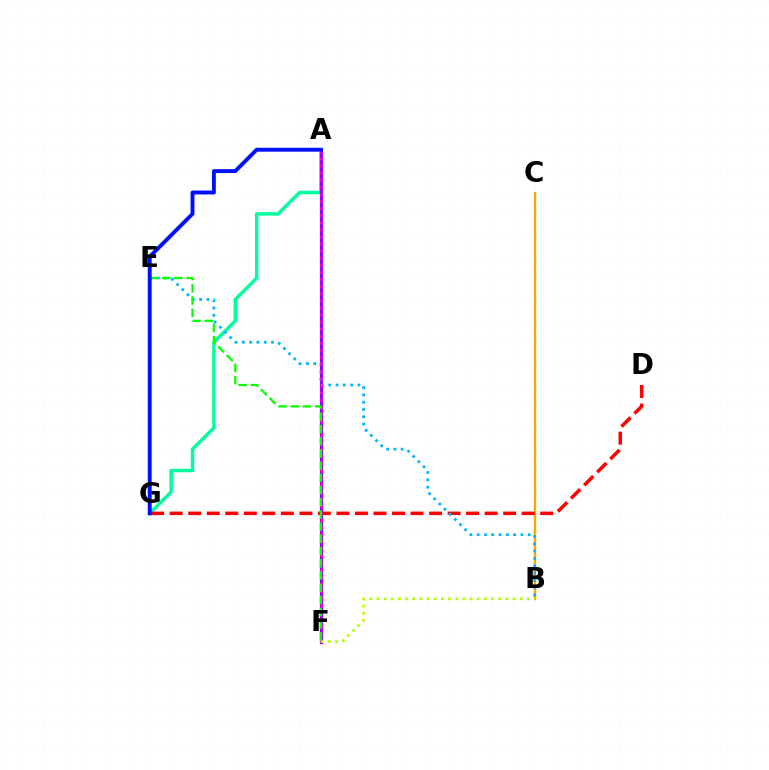{('A', 'G'): [{'color': '#00ff9d', 'line_style': 'solid', 'thickness': 2.48}, {'color': '#0010ff', 'line_style': 'solid', 'thickness': 2.81}], ('B', 'C'): [{'color': '#ffa500', 'line_style': 'solid', 'thickness': 1.68}], ('A', 'F'): [{'color': '#9b00ff', 'line_style': 'solid', 'thickness': 2.3}, {'color': '#ff00bd', 'line_style': 'dotted', 'thickness': 1.93}], ('D', 'G'): [{'color': '#ff0000', 'line_style': 'dashed', 'thickness': 2.52}], ('B', 'E'): [{'color': '#00b5ff', 'line_style': 'dotted', 'thickness': 1.98}], ('E', 'F'): [{'color': '#08ff00', 'line_style': 'dashed', 'thickness': 1.66}], ('B', 'F'): [{'color': '#b3ff00', 'line_style': 'dotted', 'thickness': 1.95}]}